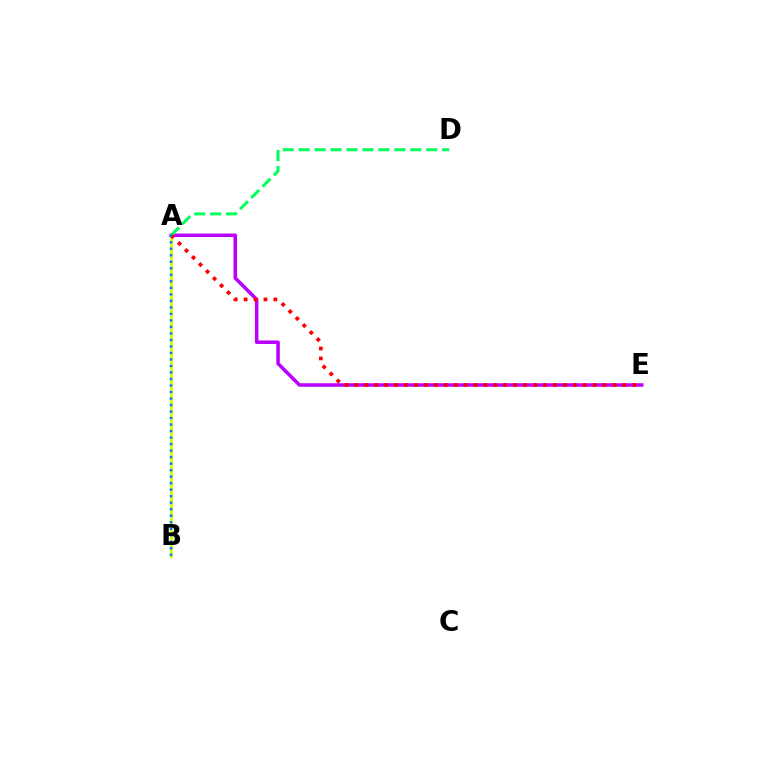{('A', 'E'): [{'color': '#b900ff', 'line_style': 'solid', 'thickness': 2.53}, {'color': '#ff0000', 'line_style': 'dotted', 'thickness': 2.7}], ('A', 'B'): [{'color': '#d1ff00', 'line_style': 'solid', 'thickness': 2.0}, {'color': '#0074ff', 'line_style': 'dotted', 'thickness': 1.77}], ('A', 'D'): [{'color': '#00ff5c', 'line_style': 'dashed', 'thickness': 2.17}]}